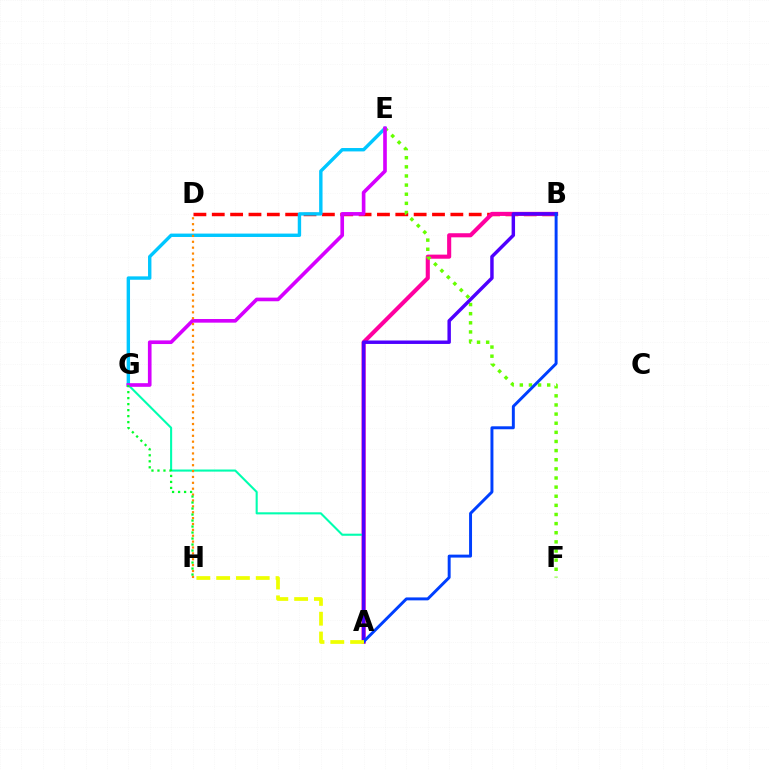{('B', 'D'): [{'color': '#ff0000', 'line_style': 'dashed', 'thickness': 2.49}], ('A', 'B'): [{'color': '#ff00a0', 'line_style': 'solid', 'thickness': 2.95}, {'color': '#4f00ff', 'line_style': 'solid', 'thickness': 2.48}, {'color': '#003fff', 'line_style': 'solid', 'thickness': 2.13}], ('A', 'G'): [{'color': '#00ffaf', 'line_style': 'solid', 'thickness': 1.51}], ('E', 'F'): [{'color': '#66ff00', 'line_style': 'dotted', 'thickness': 2.48}], ('E', 'G'): [{'color': '#00c7ff', 'line_style': 'solid', 'thickness': 2.44}, {'color': '#d600ff', 'line_style': 'solid', 'thickness': 2.62}], ('D', 'H'): [{'color': '#ff8800', 'line_style': 'dotted', 'thickness': 1.6}], ('A', 'H'): [{'color': '#eeff00', 'line_style': 'dashed', 'thickness': 2.69}], ('G', 'H'): [{'color': '#00ff27', 'line_style': 'dotted', 'thickness': 1.63}]}